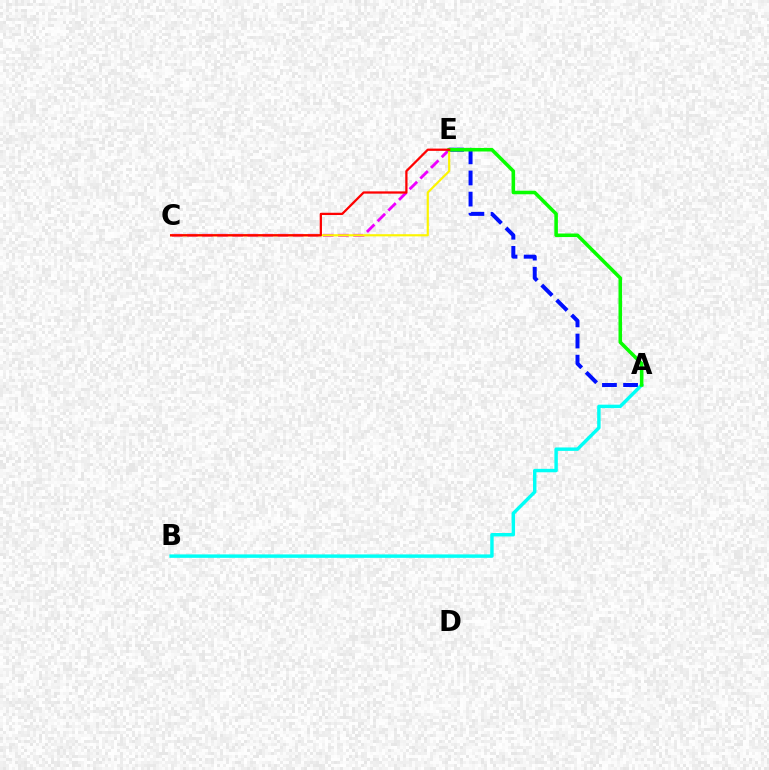{('C', 'E'): [{'color': '#ee00ff', 'line_style': 'dashed', 'thickness': 2.05}, {'color': '#fcf500', 'line_style': 'solid', 'thickness': 1.57}, {'color': '#ff0000', 'line_style': 'solid', 'thickness': 1.63}], ('A', 'E'): [{'color': '#0010ff', 'line_style': 'dashed', 'thickness': 2.87}, {'color': '#08ff00', 'line_style': 'solid', 'thickness': 2.56}], ('A', 'B'): [{'color': '#00fff6', 'line_style': 'solid', 'thickness': 2.47}]}